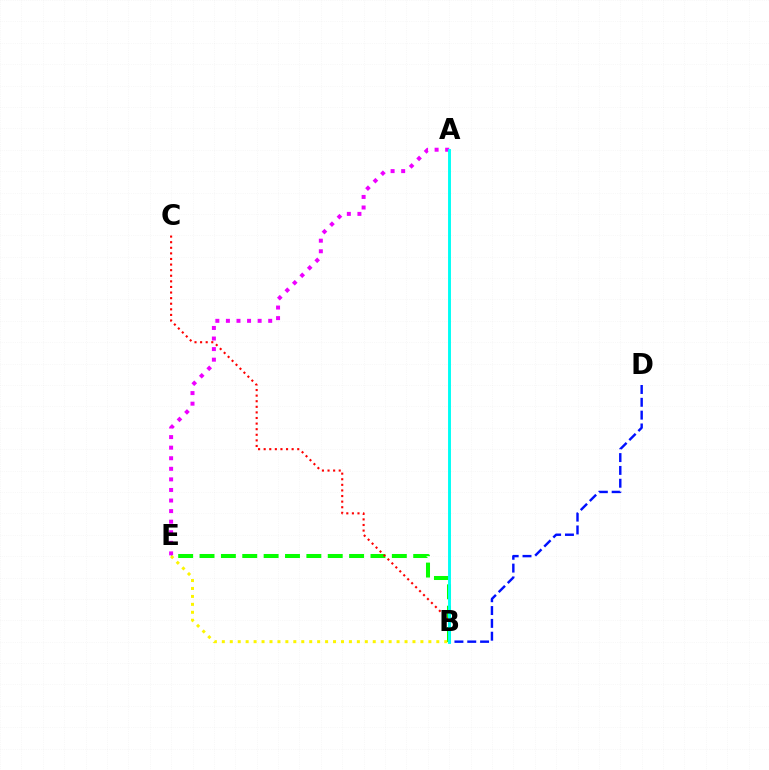{('B', 'E'): [{'color': '#08ff00', 'line_style': 'dashed', 'thickness': 2.9}, {'color': '#fcf500', 'line_style': 'dotted', 'thickness': 2.16}], ('B', 'C'): [{'color': '#ff0000', 'line_style': 'dotted', 'thickness': 1.52}], ('B', 'D'): [{'color': '#0010ff', 'line_style': 'dashed', 'thickness': 1.74}], ('A', 'E'): [{'color': '#ee00ff', 'line_style': 'dotted', 'thickness': 2.87}], ('A', 'B'): [{'color': '#00fff6', 'line_style': 'solid', 'thickness': 2.09}]}